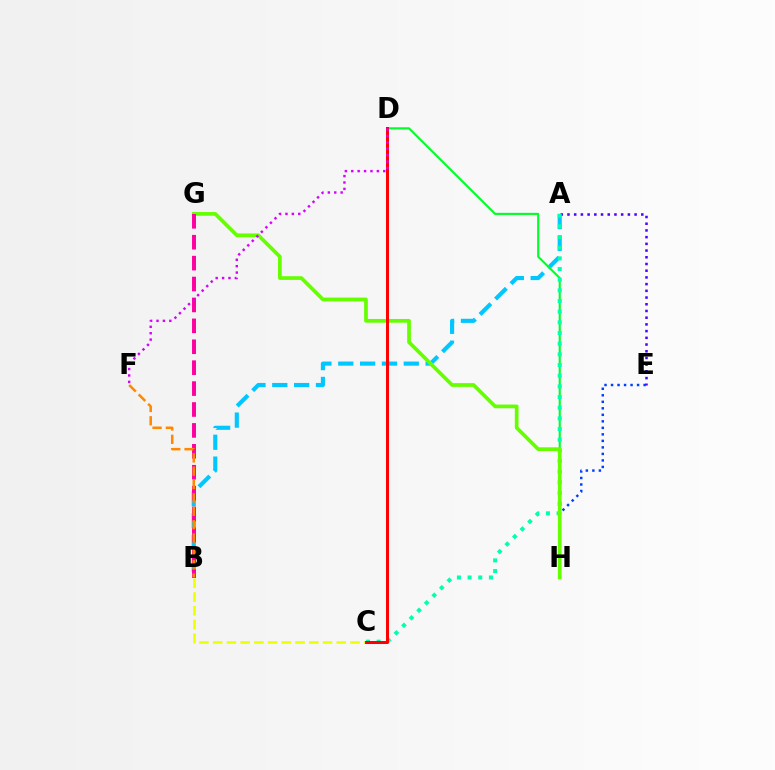{('A', 'B'): [{'color': '#00c7ff', 'line_style': 'dashed', 'thickness': 2.97}], ('E', 'H'): [{'color': '#003fff', 'line_style': 'dotted', 'thickness': 1.77}], ('B', 'C'): [{'color': '#eeff00', 'line_style': 'dashed', 'thickness': 1.87}], ('A', 'E'): [{'color': '#4f00ff', 'line_style': 'dotted', 'thickness': 1.82}], ('D', 'H'): [{'color': '#00ff27', 'line_style': 'solid', 'thickness': 1.52}], ('A', 'C'): [{'color': '#00ffaf', 'line_style': 'dotted', 'thickness': 2.9}], ('G', 'H'): [{'color': '#66ff00', 'line_style': 'solid', 'thickness': 2.67}], ('B', 'G'): [{'color': '#ff00a0', 'line_style': 'dashed', 'thickness': 2.84}], ('C', 'D'): [{'color': '#ff0000', 'line_style': 'solid', 'thickness': 2.17}], ('D', 'F'): [{'color': '#d600ff', 'line_style': 'dotted', 'thickness': 1.74}], ('B', 'F'): [{'color': '#ff8800', 'line_style': 'dashed', 'thickness': 1.81}]}